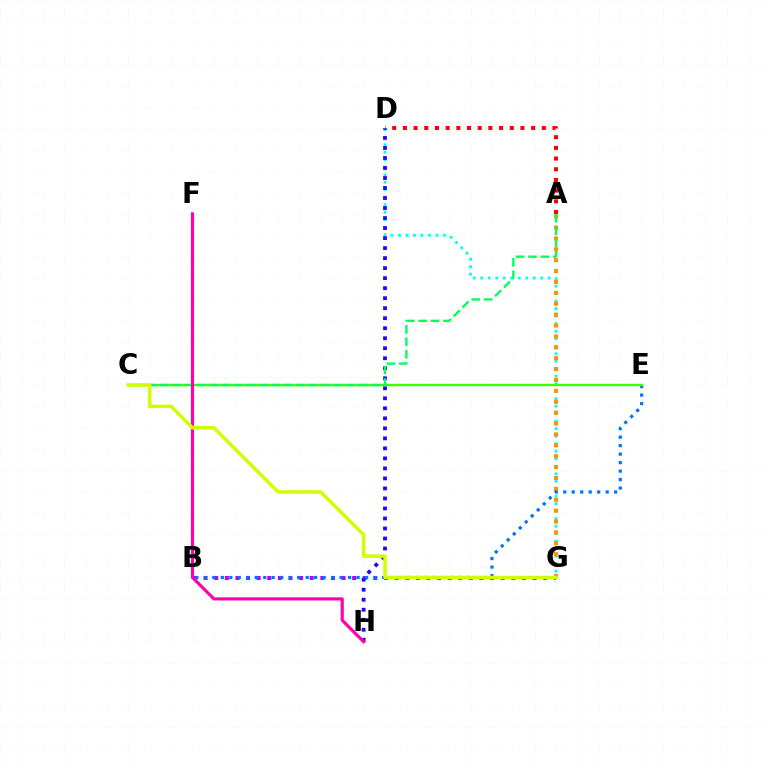{('D', 'G'): [{'color': '#00fff6', 'line_style': 'dotted', 'thickness': 2.04}], ('A', 'G'): [{'color': '#ff9400', 'line_style': 'dotted', 'thickness': 2.96}], ('B', 'G'): [{'color': '#b900ff', 'line_style': 'dotted', 'thickness': 2.88}], ('D', 'H'): [{'color': '#2500ff', 'line_style': 'dotted', 'thickness': 2.72}], ('A', 'D'): [{'color': '#ff0000', 'line_style': 'dotted', 'thickness': 2.9}], ('B', 'E'): [{'color': '#0074ff', 'line_style': 'dotted', 'thickness': 2.31}], ('C', 'E'): [{'color': '#3dff00', 'line_style': 'solid', 'thickness': 1.72}], ('A', 'C'): [{'color': '#00ff5c', 'line_style': 'dashed', 'thickness': 1.69}], ('F', 'H'): [{'color': '#ff00ac', 'line_style': 'solid', 'thickness': 2.26}], ('C', 'G'): [{'color': '#d1ff00', 'line_style': 'solid', 'thickness': 2.5}]}